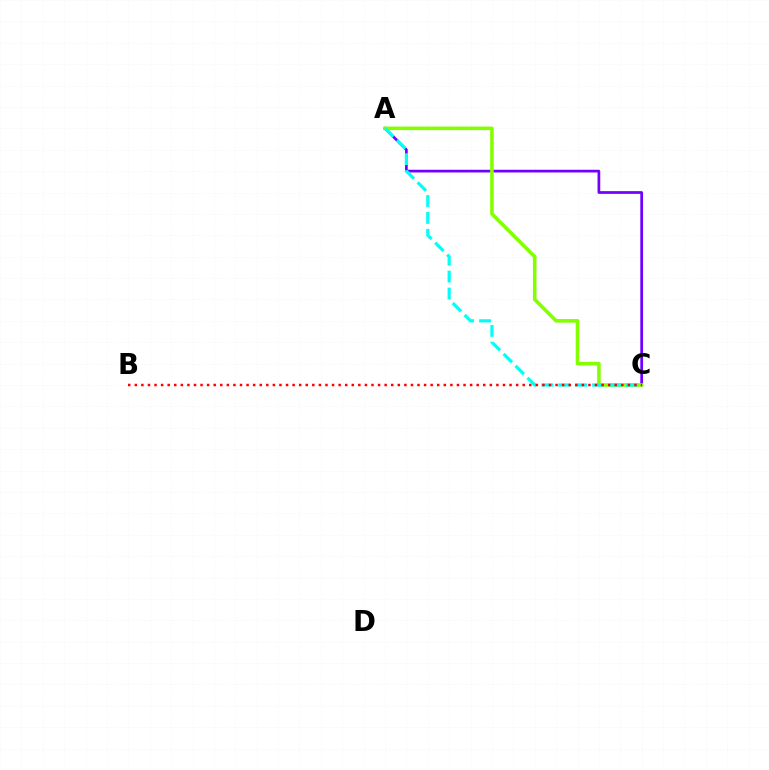{('A', 'C'): [{'color': '#7200ff', 'line_style': 'solid', 'thickness': 1.96}, {'color': '#84ff00', 'line_style': 'solid', 'thickness': 2.57}, {'color': '#00fff6', 'line_style': 'dashed', 'thickness': 2.3}], ('B', 'C'): [{'color': '#ff0000', 'line_style': 'dotted', 'thickness': 1.79}]}